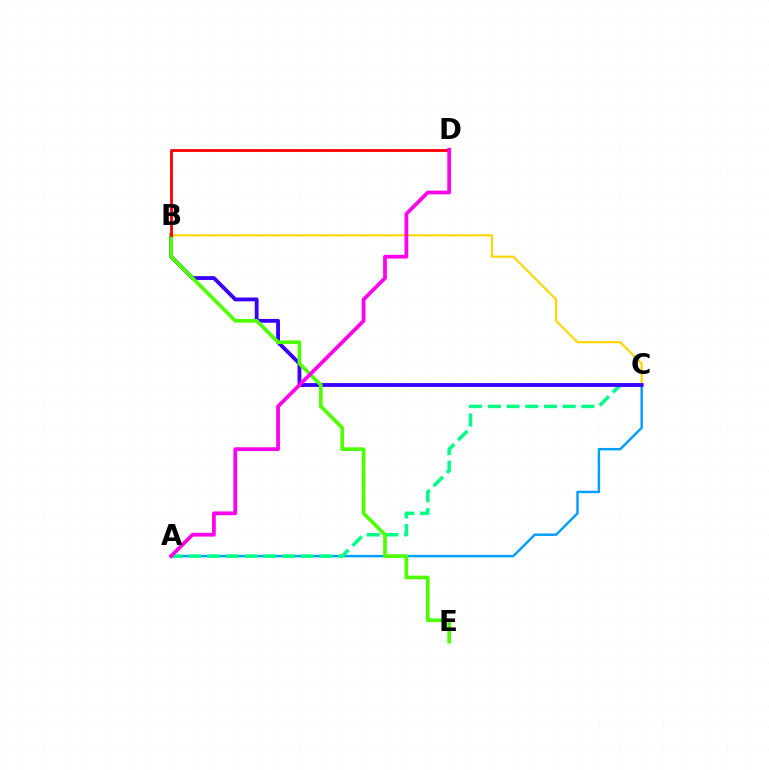{('B', 'C'): [{'color': '#ffd500', 'line_style': 'solid', 'thickness': 1.55}, {'color': '#3700ff', 'line_style': 'solid', 'thickness': 2.76}], ('A', 'C'): [{'color': '#009eff', 'line_style': 'solid', 'thickness': 1.76}, {'color': '#00ff86', 'line_style': 'dashed', 'thickness': 2.54}], ('B', 'E'): [{'color': '#4fff00', 'line_style': 'solid', 'thickness': 2.64}], ('B', 'D'): [{'color': '#ff0000', 'line_style': 'solid', 'thickness': 2.03}], ('A', 'D'): [{'color': '#ff00ed', 'line_style': 'solid', 'thickness': 2.7}]}